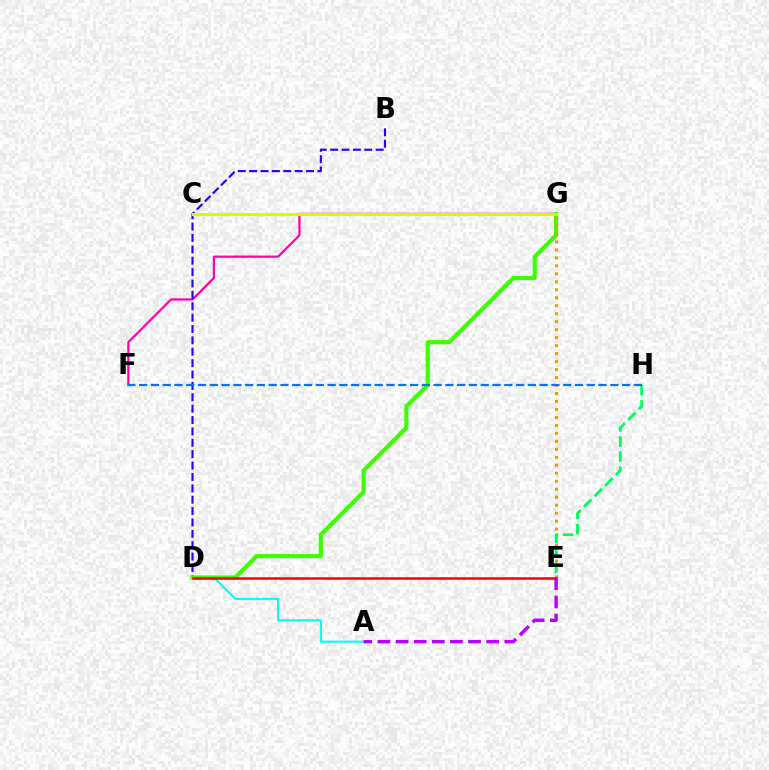{('F', 'G'): [{'color': '#ff00ac', 'line_style': 'solid', 'thickness': 1.6}], ('A', 'D'): [{'color': '#00fff6', 'line_style': 'solid', 'thickness': 1.5}], ('B', 'D'): [{'color': '#2500ff', 'line_style': 'dashed', 'thickness': 1.55}], ('D', 'G'): [{'color': '#3dff00', 'line_style': 'solid', 'thickness': 2.99}], ('C', 'G'): [{'color': '#d1ff00', 'line_style': 'solid', 'thickness': 2.21}], ('E', 'G'): [{'color': '#ff9400', 'line_style': 'dotted', 'thickness': 2.17}], ('E', 'H'): [{'color': '#00ff5c', 'line_style': 'dashed', 'thickness': 2.04}], ('D', 'E'): [{'color': '#ff0000', 'line_style': 'solid', 'thickness': 1.8}], ('F', 'H'): [{'color': '#0074ff', 'line_style': 'dashed', 'thickness': 1.6}], ('A', 'E'): [{'color': '#b900ff', 'line_style': 'dashed', 'thickness': 2.46}]}